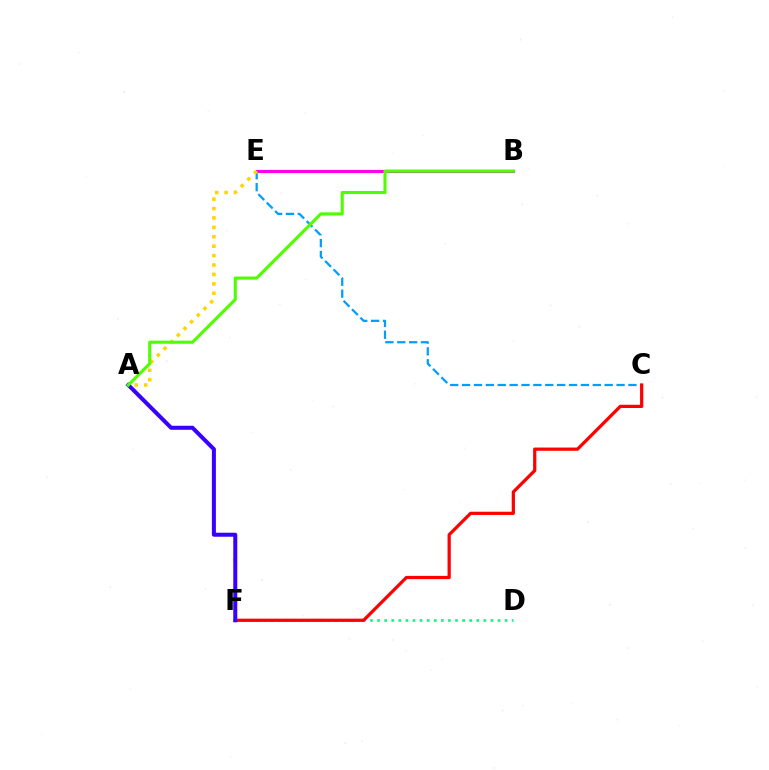{('B', 'E'): [{'color': '#ff00ed', 'line_style': 'solid', 'thickness': 2.24}], ('D', 'F'): [{'color': '#00ff86', 'line_style': 'dotted', 'thickness': 1.93}], ('C', 'E'): [{'color': '#009eff', 'line_style': 'dashed', 'thickness': 1.61}], ('C', 'F'): [{'color': '#ff0000', 'line_style': 'solid', 'thickness': 2.33}], ('A', 'E'): [{'color': '#ffd500', 'line_style': 'dotted', 'thickness': 2.56}], ('A', 'F'): [{'color': '#3700ff', 'line_style': 'solid', 'thickness': 2.89}], ('A', 'B'): [{'color': '#4fff00', 'line_style': 'solid', 'thickness': 2.23}]}